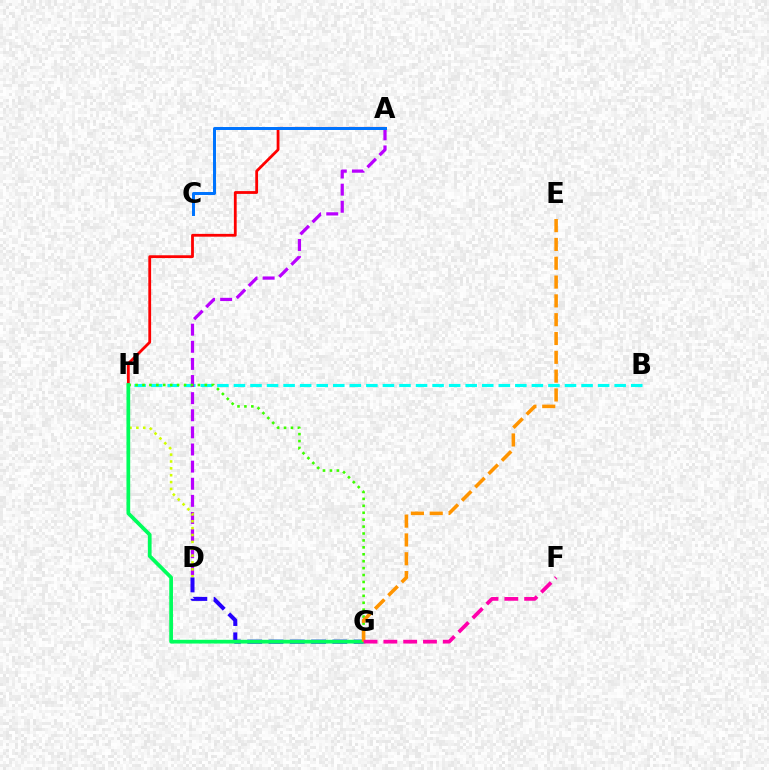{('B', 'H'): [{'color': '#00fff6', 'line_style': 'dashed', 'thickness': 2.25}], ('A', 'H'): [{'color': '#ff0000', 'line_style': 'solid', 'thickness': 2.01}], ('A', 'D'): [{'color': '#b900ff', 'line_style': 'dashed', 'thickness': 2.33}], ('D', 'H'): [{'color': '#d1ff00', 'line_style': 'dotted', 'thickness': 1.87}], ('D', 'G'): [{'color': '#2500ff', 'line_style': 'dashed', 'thickness': 2.89}], ('G', 'H'): [{'color': '#3dff00', 'line_style': 'dotted', 'thickness': 1.88}, {'color': '#00ff5c', 'line_style': 'solid', 'thickness': 2.68}], ('E', 'G'): [{'color': '#ff9400', 'line_style': 'dashed', 'thickness': 2.56}], ('A', 'C'): [{'color': '#0074ff', 'line_style': 'solid', 'thickness': 2.15}], ('F', 'G'): [{'color': '#ff00ac', 'line_style': 'dashed', 'thickness': 2.69}]}